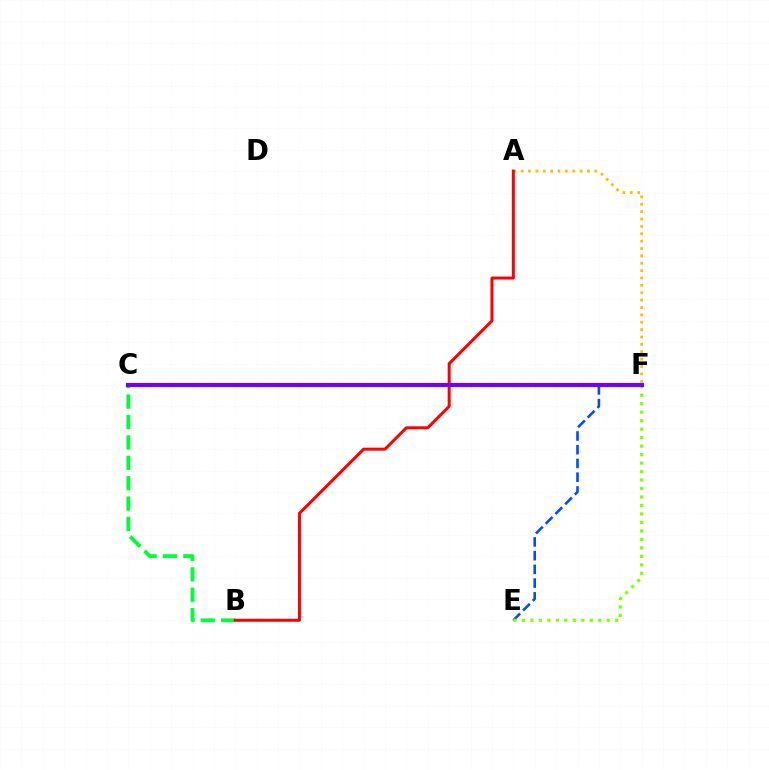{('E', 'F'): [{'color': '#004bff', 'line_style': 'dashed', 'thickness': 1.87}, {'color': '#84ff00', 'line_style': 'dotted', 'thickness': 2.3}], ('C', 'F'): [{'color': '#00fff6', 'line_style': 'dotted', 'thickness': 2.75}, {'color': '#ff00cf', 'line_style': 'solid', 'thickness': 1.53}, {'color': '#7200ff', 'line_style': 'solid', 'thickness': 2.99}], ('A', 'F'): [{'color': '#ffbd00', 'line_style': 'dotted', 'thickness': 2.0}], ('B', 'C'): [{'color': '#00ff39', 'line_style': 'dashed', 'thickness': 2.77}], ('A', 'B'): [{'color': '#ff0000', 'line_style': 'solid', 'thickness': 2.15}]}